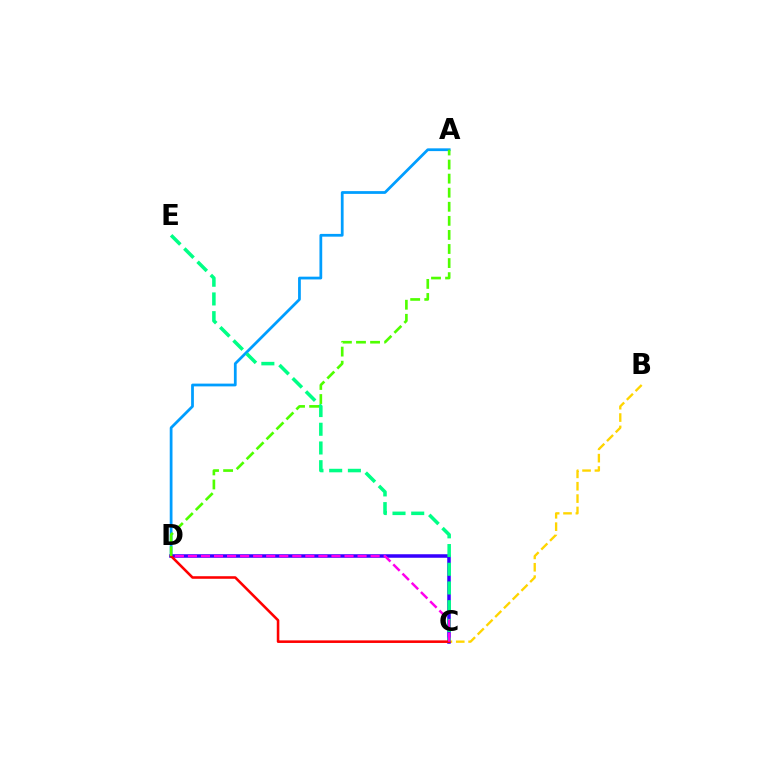{('A', 'D'): [{'color': '#009eff', 'line_style': 'solid', 'thickness': 1.99}, {'color': '#4fff00', 'line_style': 'dashed', 'thickness': 1.91}], ('B', 'C'): [{'color': '#ffd500', 'line_style': 'dashed', 'thickness': 1.68}], ('C', 'D'): [{'color': '#3700ff', 'line_style': 'solid', 'thickness': 2.54}, {'color': '#ff0000', 'line_style': 'solid', 'thickness': 1.85}, {'color': '#ff00ed', 'line_style': 'dashed', 'thickness': 1.77}], ('C', 'E'): [{'color': '#00ff86', 'line_style': 'dashed', 'thickness': 2.54}]}